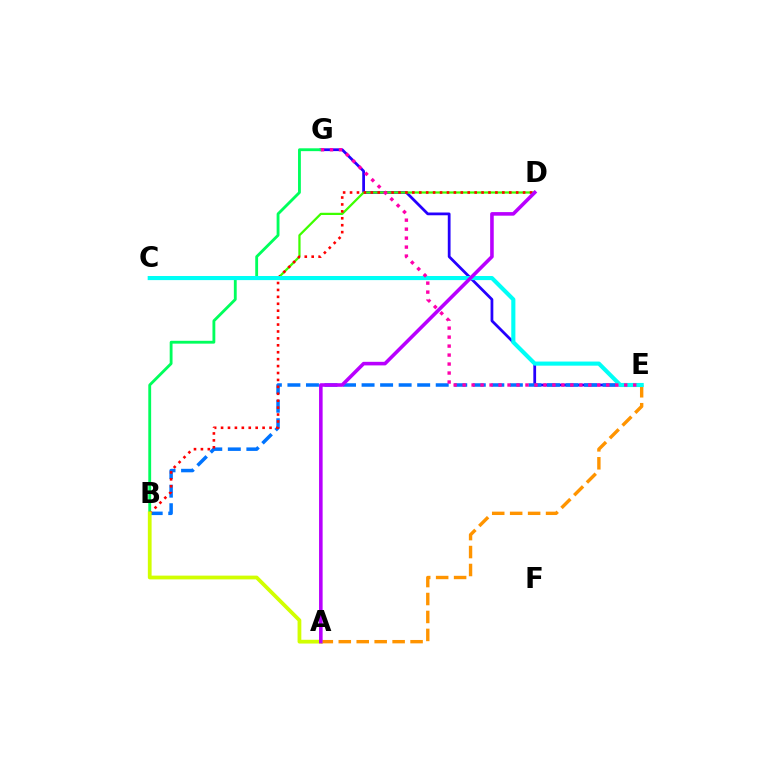{('E', 'G'): [{'color': '#2500ff', 'line_style': 'solid', 'thickness': 1.99}, {'color': '#ff00ac', 'line_style': 'dotted', 'thickness': 2.44}], ('B', 'G'): [{'color': '#00ff5c', 'line_style': 'solid', 'thickness': 2.05}], ('B', 'E'): [{'color': '#0074ff', 'line_style': 'dashed', 'thickness': 2.52}], ('C', 'D'): [{'color': '#3dff00', 'line_style': 'solid', 'thickness': 1.61}], ('A', 'E'): [{'color': '#ff9400', 'line_style': 'dashed', 'thickness': 2.44}], ('B', 'D'): [{'color': '#ff0000', 'line_style': 'dotted', 'thickness': 1.88}], ('A', 'B'): [{'color': '#d1ff00', 'line_style': 'solid', 'thickness': 2.71}], ('C', 'E'): [{'color': '#00fff6', 'line_style': 'solid', 'thickness': 2.96}], ('A', 'D'): [{'color': '#b900ff', 'line_style': 'solid', 'thickness': 2.58}]}